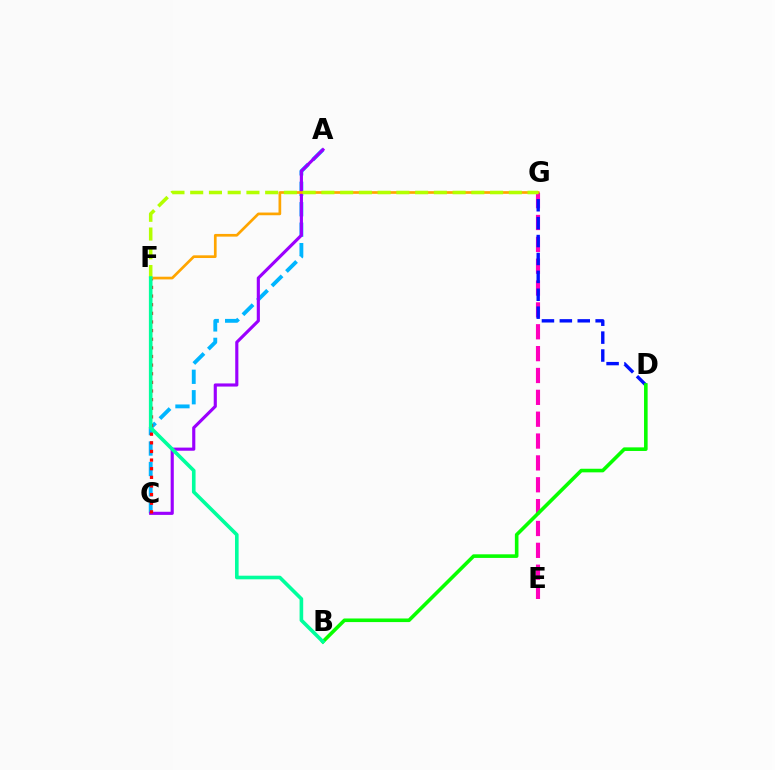{('A', 'C'): [{'color': '#00b5ff', 'line_style': 'dashed', 'thickness': 2.78}, {'color': '#9b00ff', 'line_style': 'solid', 'thickness': 2.26}], ('E', 'G'): [{'color': '#ff00bd', 'line_style': 'dashed', 'thickness': 2.97}], ('D', 'G'): [{'color': '#0010ff', 'line_style': 'dashed', 'thickness': 2.43}], ('C', 'F'): [{'color': '#ff0000', 'line_style': 'dotted', 'thickness': 2.35}], ('F', 'G'): [{'color': '#ffa500', 'line_style': 'solid', 'thickness': 1.94}, {'color': '#b3ff00', 'line_style': 'dashed', 'thickness': 2.55}], ('B', 'D'): [{'color': '#08ff00', 'line_style': 'solid', 'thickness': 2.59}], ('B', 'F'): [{'color': '#00ff9d', 'line_style': 'solid', 'thickness': 2.61}]}